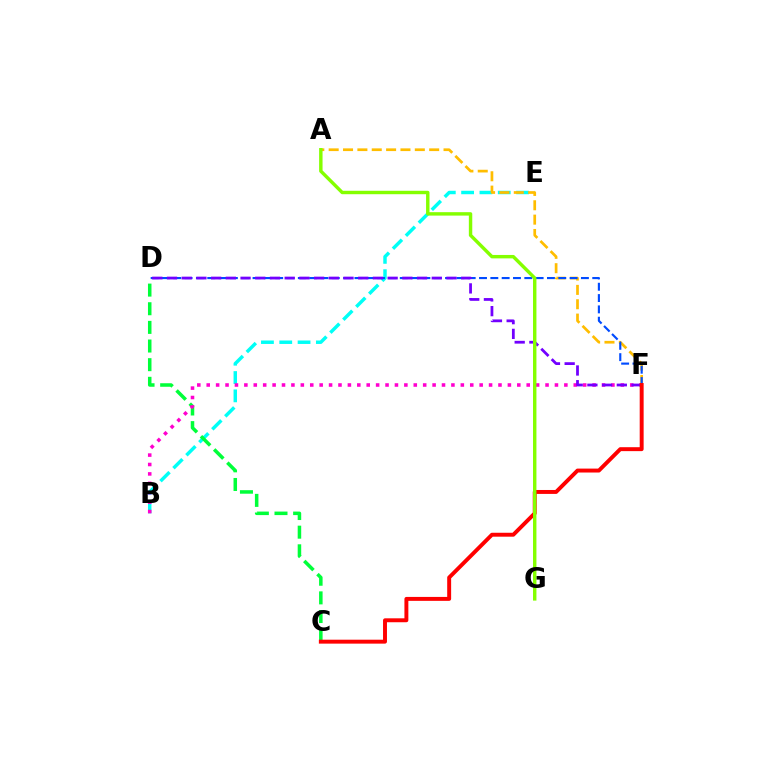{('B', 'E'): [{'color': '#00fff6', 'line_style': 'dashed', 'thickness': 2.49}], ('C', 'D'): [{'color': '#00ff39', 'line_style': 'dashed', 'thickness': 2.53}], ('A', 'F'): [{'color': '#ffbd00', 'line_style': 'dashed', 'thickness': 1.95}], ('B', 'F'): [{'color': '#ff00cf', 'line_style': 'dotted', 'thickness': 2.56}], ('D', 'F'): [{'color': '#004bff', 'line_style': 'dashed', 'thickness': 1.54}, {'color': '#7200ff', 'line_style': 'dashed', 'thickness': 2.0}], ('C', 'F'): [{'color': '#ff0000', 'line_style': 'solid', 'thickness': 2.83}], ('A', 'G'): [{'color': '#84ff00', 'line_style': 'solid', 'thickness': 2.47}]}